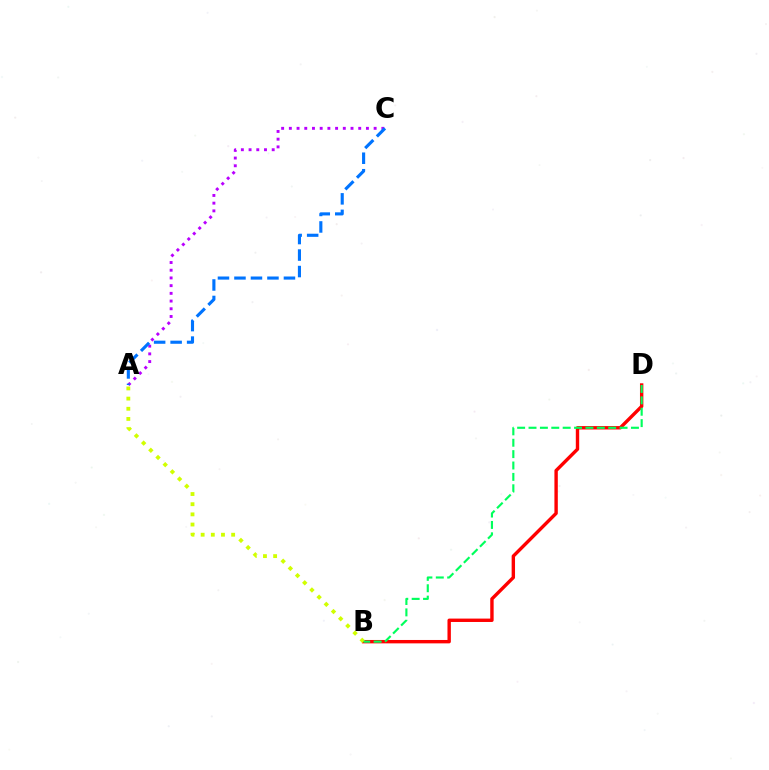{('B', 'D'): [{'color': '#ff0000', 'line_style': 'solid', 'thickness': 2.44}, {'color': '#00ff5c', 'line_style': 'dashed', 'thickness': 1.55}], ('A', 'B'): [{'color': '#d1ff00', 'line_style': 'dotted', 'thickness': 2.76}], ('A', 'C'): [{'color': '#b900ff', 'line_style': 'dotted', 'thickness': 2.09}, {'color': '#0074ff', 'line_style': 'dashed', 'thickness': 2.24}]}